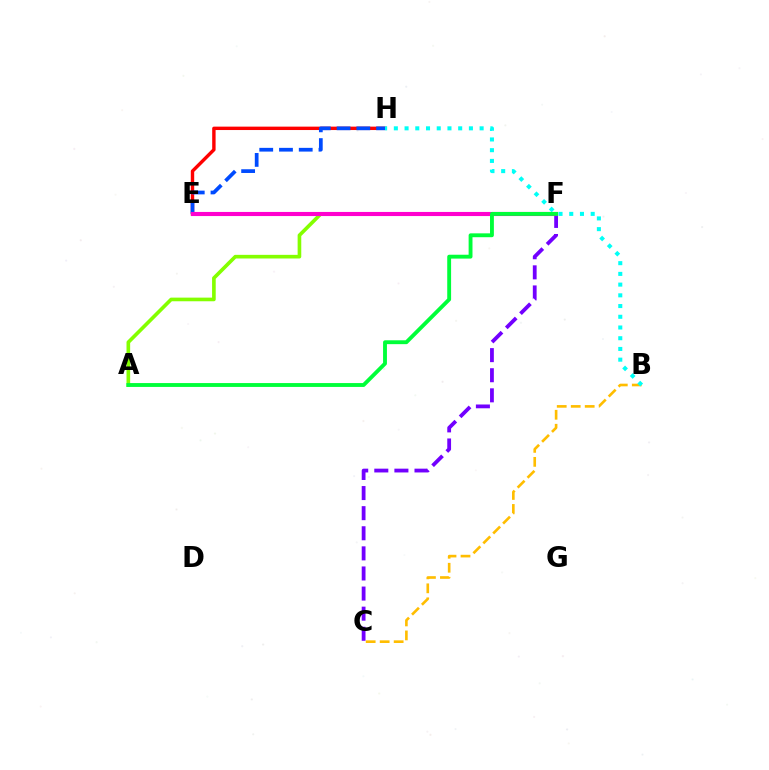{('C', 'F'): [{'color': '#7200ff', 'line_style': 'dashed', 'thickness': 2.73}], ('E', 'H'): [{'color': '#ff0000', 'line_style': 'solid', 'thickness': 2.45}, {'color': '#004bff', 'line_style': 'dashed', 'thickness': 2.68}], ('A', 'F'): [{'color': '#84ff00', 'line_style': 'solid', 'thickness': 2.62}, {'color': '#00ff39', 'line_style': 'solid', 'thickness': 2.78}], ('B', 'C'): [{'color': '#ffbd00', 'line_style': 'dashed', 'thickness': 1.9}], ('B', 'H'): [{'color': '#00fff6', 'line_style': 'dotted', 'thickness': 2.91}], ('E', 'F'): [{'color': '#ff00cf', 'line_style': 'solid', 'thickness': 2.96}]}